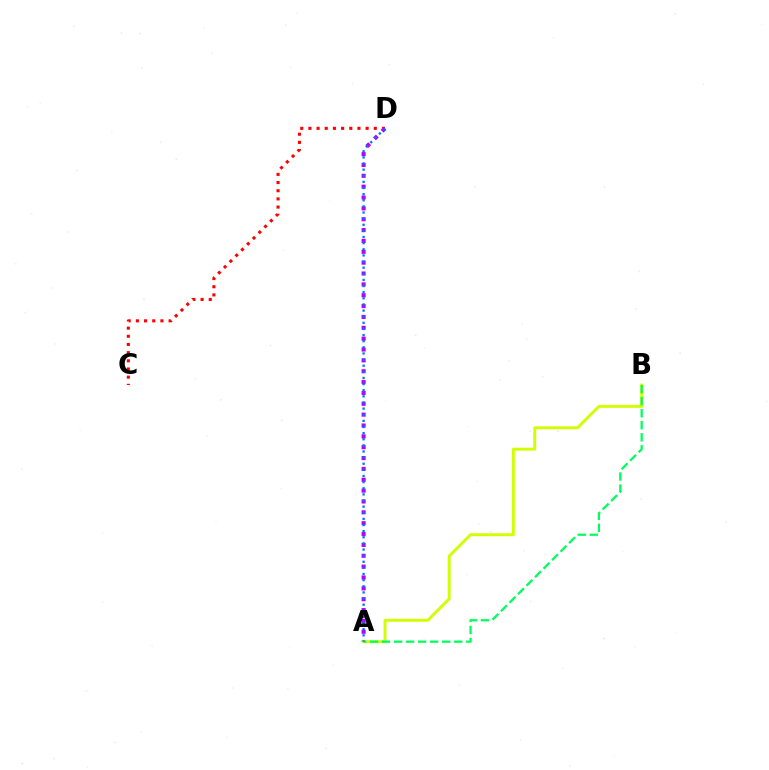{('C', 'D'): [{'color': '#ff0000', 'line_style': 'dotted', 'thickness': 2.22}], ('A', 'D'): [{'color': '#b900ff', 'line_style': 'dotted', 'thickness': 2.95}, {'color': '#0074ff', 'line_style': 'dotted', 'thickness': 1.66}], ('A', 'B'): [{'color': '#d1ff00', 'line_style': 'solid', 'thickness': 2.11}, {'color': '#00ff5c', 'line_style': 'dashed', 'thickness': 1.63}]}